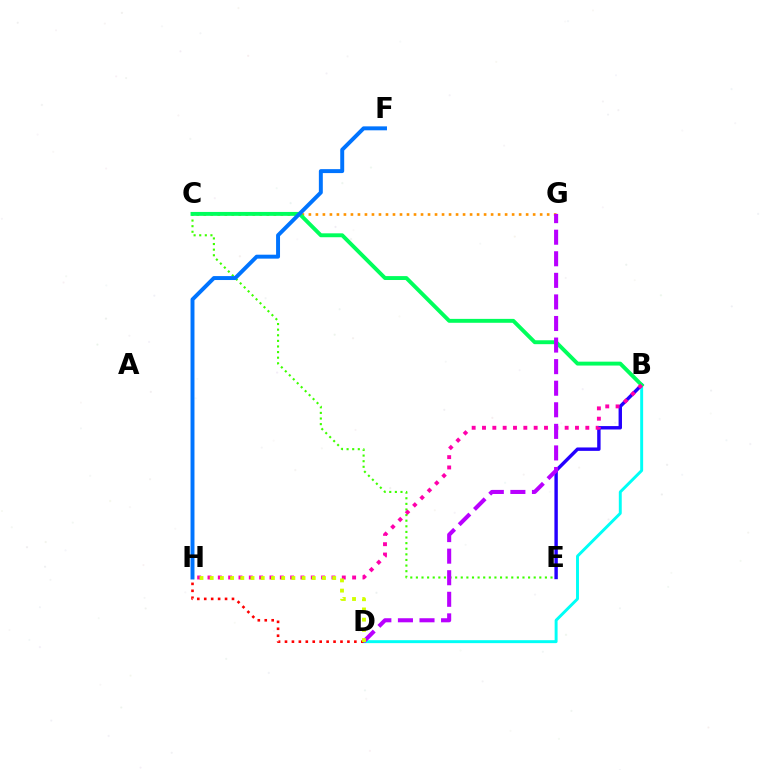{('B', 'D'): [{'color': '#00fff6', 'line_style': 'solid', 'thickness': 2.11}], ('B', 'E'): [{'color': '#2500ff', 'line_style': 'solid', 'thickness': 2.45}], ('C', 'G'): [{'color': '#ff9400', 'line_style': 'dotted', 'thickness': 1.9}], ('C', 'E'): [{'color': '#3dff00', 'line_style': 'dotted', 'thickness': 1.52}], ('B', 'C'): [{'color': '#00ff5c', 'line_style': 'solid', 'thickness': 2.81}], ('B', 'H'): [{'color': '#ff00ac', 'line_style': 'dotted', 'thickness': 2.81}], ('D', 'H'): [{'color': '#ff0000', 'line_style': 'dotted', 'thickness': 1.88}, {'color': '#d1ff00', 'line_style': 'dotted', 'thickness': 2.77}], ('D', 'G'): [{'color': '#b900ff', 'line_style': 'dashed', 'thickness': 2.93}], ('F', 'H'): [{'color': '#0074ff', 'line_style': 'solid', 'thickness': 2.84}]}